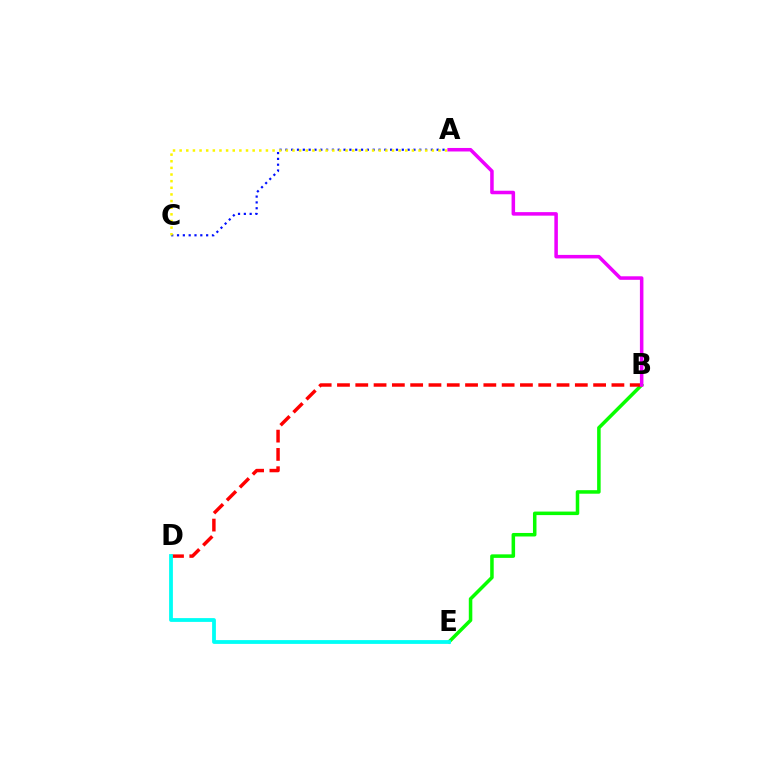{('A', 'C'): [{'color': '#0010ff', 'line_style': 'dotted', 'thickness': 1.58}, {'color': '#fcf500', 'line_style': 'dotted', 'thickness': 1.8}], ('B', 'E'): [{'color': '#08ff00', 'line_style': 'solid', 'thickness': 2.54}], ('B', 'D'): [{'color': '#ff0000', 'line_style': 'dashed', 'thickness': 2.49}], ('D', 'E'): [{'color': '#00fff6', 'line_style': 'solid', 'thickness': 2.73}], ('A', 'B'): [{'color': '#ee00ff', 'line_style': 'solid', 'thickness': 2.54}]}